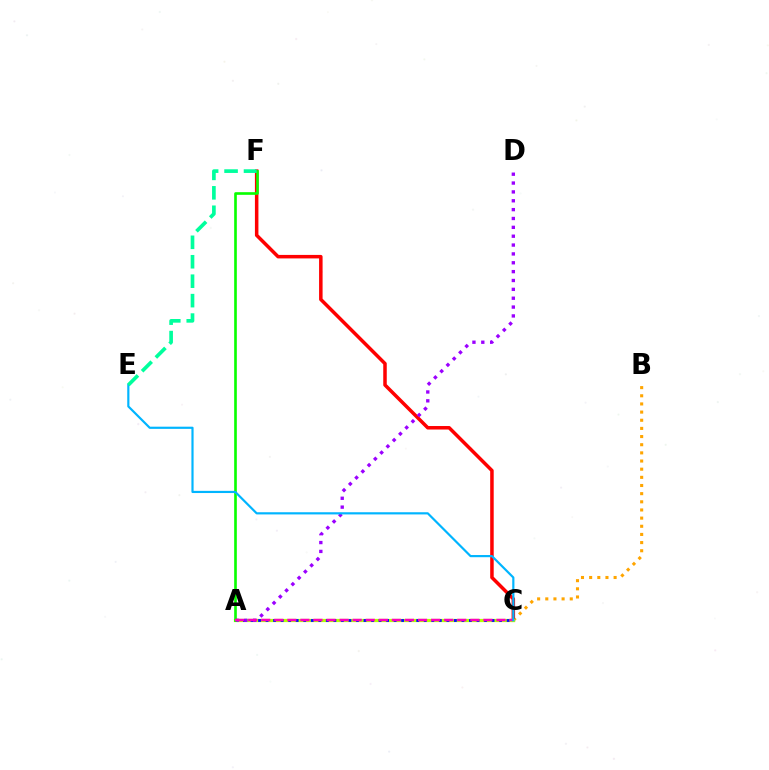{('B', 'C'): [{'color': '#ffa500', 'line_style': 'dotted', 'thickness': 2.22}], ('C', 'F'): [{'color': '#ff0000', 'line_style': 'solid', 'thickness': 2.53}], ('A', 'C'): [{'color': '#b3ff00', 'line_style': 'solid', 'thickness': 2.32}, {'color': '#0010ff', 'line_style': 'dotted', 'thickness': 2.05}, {'color': '#ff00bd', 'line_style': 'dashed', 'thickness': 1.78}], ('A', 'D'): [{'color': '#9b00ff', 'line_style': 'dotted', 'thickness': 2.41}], ('A', 'F'): [{'color': '#08ff00', 'line_style': 'solid', 'thickness': 1.9}], ('C', 'E'): [{'color': '#00b5ff', 'line_style': 'solid', 'thickness': 1.57}], ('E', 'F'): [{'color': '#00ff9d', 'line_style': 'dashed', 'thickness': 2.64}]}